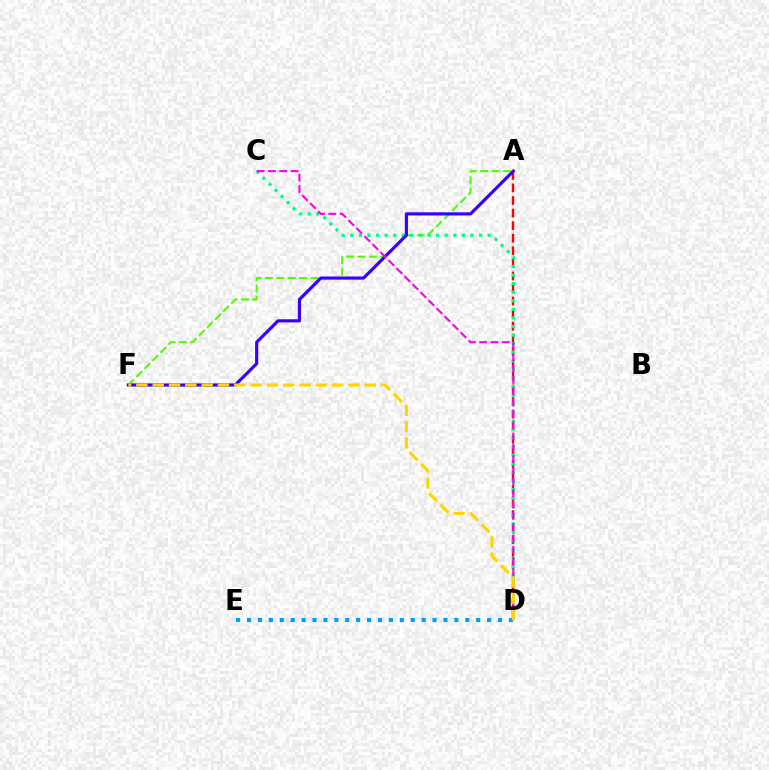{('A', 'D'): [{'color': '#ff0000', 'line_style': 'dashed', 'thickness': 1.71}], ('A', 'F'): [{'color': '#4fff00', 'line_style': 'dashed', 'thickness': 1.55}, {'color': '#3700ff', 'line_style': 'solid', 'thickness': 2.26}], ('C', 'D'): [{'color': '#00ff86', 'line_style': 'dotted', 'thickness': 2.33}, {'color': '#ff00ed', 'line_style': 'dashed', 'thickness': 1.54}], ('D', 'E'): [{'color': '#009eff', 'line_style': 'dotted', 'thickness': 2.96}], ('D', 'F'): [{'color': '#ffd500', 'line_style': 'dashed', 'thickness': 2.22}]}